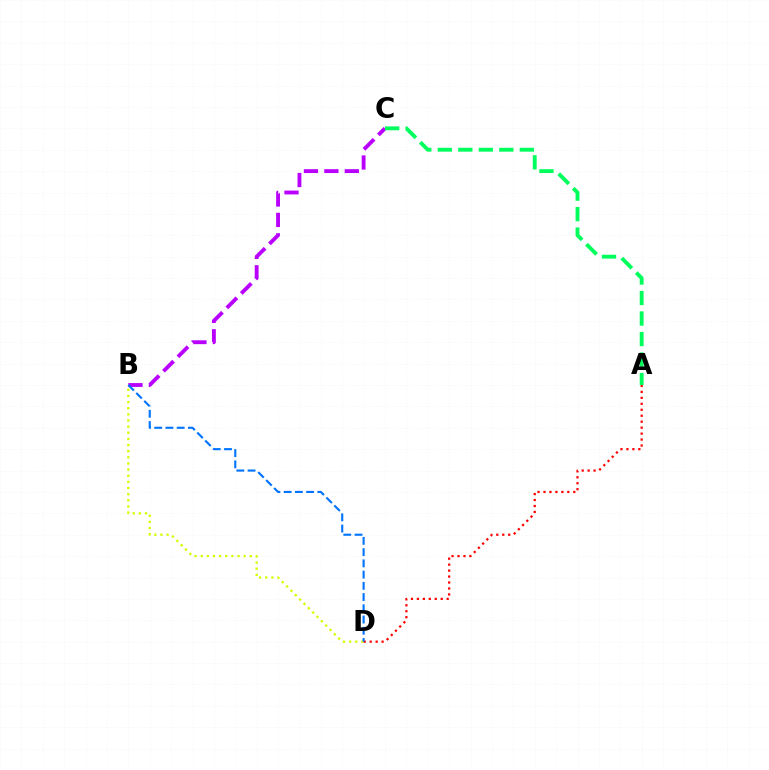{('B', 'C'): [{'color': '#b900ff', 'line_style': 'dashed', 'thickness': 2.77}], ('B', 'D'): [{'color': '#d1ff00', 'line_style': 'dotted', 'thickness': 1.67}, {'color': '#0074ff', 'line_style': 'dashed', 'thickness': 1.53}], ('A', 'D'): [{'color': '#ff0000', 'line_style': 'dotted', 'thickness': 1.62}], ('A', 'C'): [{'color': '#00ff5c', 'line_style': 'dashed', 'thickness': 2.79}]}